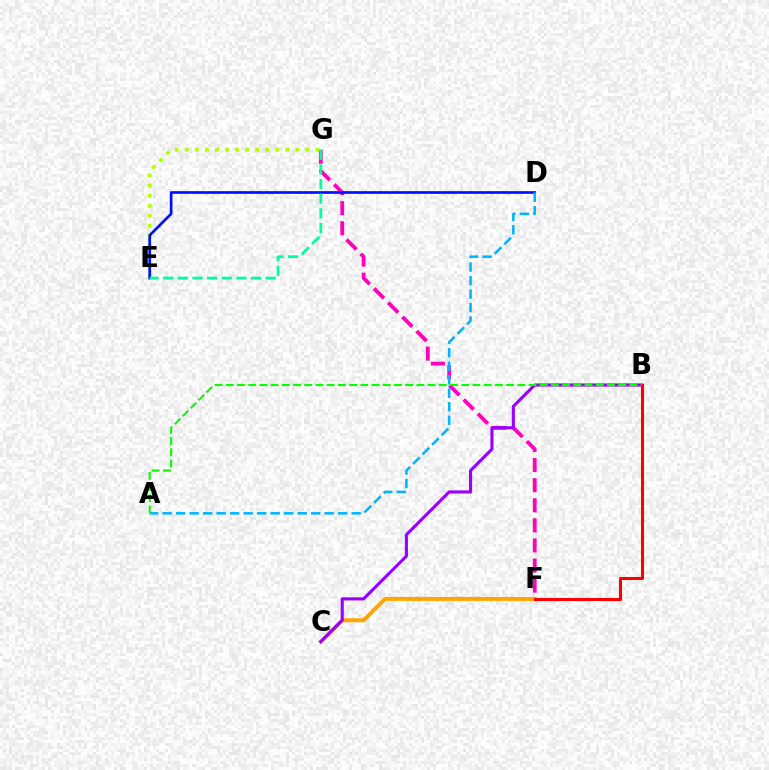{('F', 'G'): [{'color': '#ff00bd', 'line_style': 'dashed', 'thickness': 2.73}], ('E', 'G'): [{'color': '#b3ff00', 'line_style': 'dotted', 'thickness': 2.73}, {'color': '#00ff9d', 'line_style': 'dashed', 'thickness': 1.99}], ('C', 'F'): [{'color': '#ffa500', 'line_style': 'solid', 'thickness': 2.86}], ('D', 'E'): [{'color': '#0010ff', 'line_style': 'solid', 'thickness': 1.94}], ('B', 'C'): [{'color': '#9b00ff', 'line_style': 'solid', 'thickness': 2.25}], ('A', 'D'): [{'color': '#00b5ff', 'line_style': 'dashed', 'thickness': 1.83}], ('B', 'F'): [{'color': '#ff0000', 'line_style': 'solid', 'thickness': 2.19}], ('A', 'B'): [{'color': '#08ff00', 'line_style': 'dashed', 'thickness': 1.52}]}